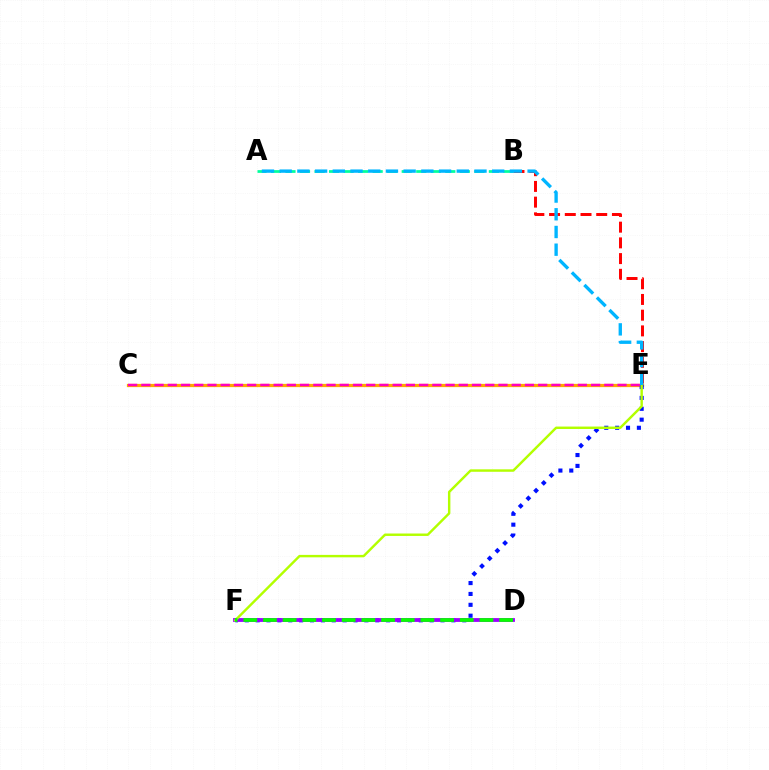{('C', 'E'): [{'color': '#ffa500', 'line_style': 'solid', 'thickness': 2.33}, {'color': '#ff00bd', 'line_style': 'dashed', 'thickness': 1.8}], ('B', 'E'): [{'color': '#ff0000', 'line_style': 'dashed', 'thickness': 2.14}], ('E', 'F'): [{'color': '#0010ff', 'line_style': 'dotted', 'thickness': 2.95}, {'color': '#b3ff00', 'line_style': 'solid', 'thickness': 1.75}], ('D', 'F'): [{'color': '#9b00ff', 'line_style': 'solid', 'thickness': 2.75}, {'color': '#08ff00', 'line_style': 'dashed', 'thickness': 2.67}], ('A', 'B'): [{'color': '#00ff9d', 'line_style': 'dashed', 'thickness': 1.97}], ('A', 'E'): [{'color': '#00b5ff', 'line_style': 'dashed', 'thickness': 2.41}]}